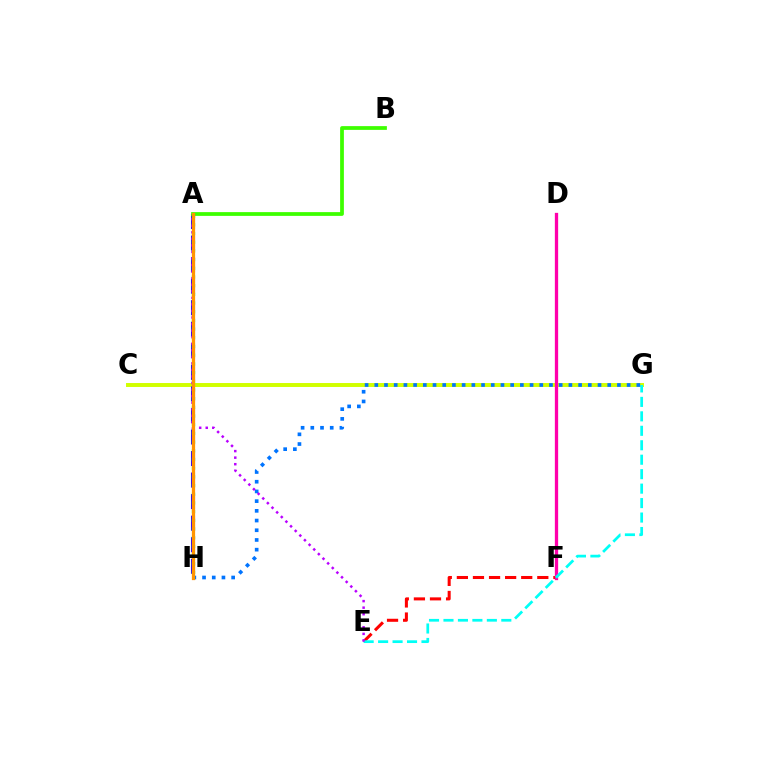{('C', 'G'): [{'color': '#d1ff00', 'line_style': 'solid', 'thickness': 2.84}], ('E', 'F'): [{'color': '#ff0000', 'line_style': 'dashed', 'thickness': 2.19}], ('A', 'H'): [{'color': '#2500ff', 'line_style': 'dashed', 'thickness': 2.93}, {'color': '#00ff5c', 'line_style': 'dotted', 'thickness': 2.36}, {'color': '#ff9400', 'line_style': 'solid', 'thickness': 2.34}], ('A', 'B'): [{'color': '#3dff00', 'line_style': 'solid', 'thickness': 2.71}], ('D', 'F'): [{'color': '#ff00ac', 'line_style': 'solid', 'thickness': 2.37}], ('E', 'G'): [{'color': '#00fff6', 'line_style': 'dashed', 'thickness': 1.96}], ('G', 'H'): [{'color': '#0074ff', 'line_style': 'dotted', 'thickness': 2.64}], ('A', 'E'): [{'color': '#b900ff', 'line_style': 'dotted', 'thickness': 1.78}]}